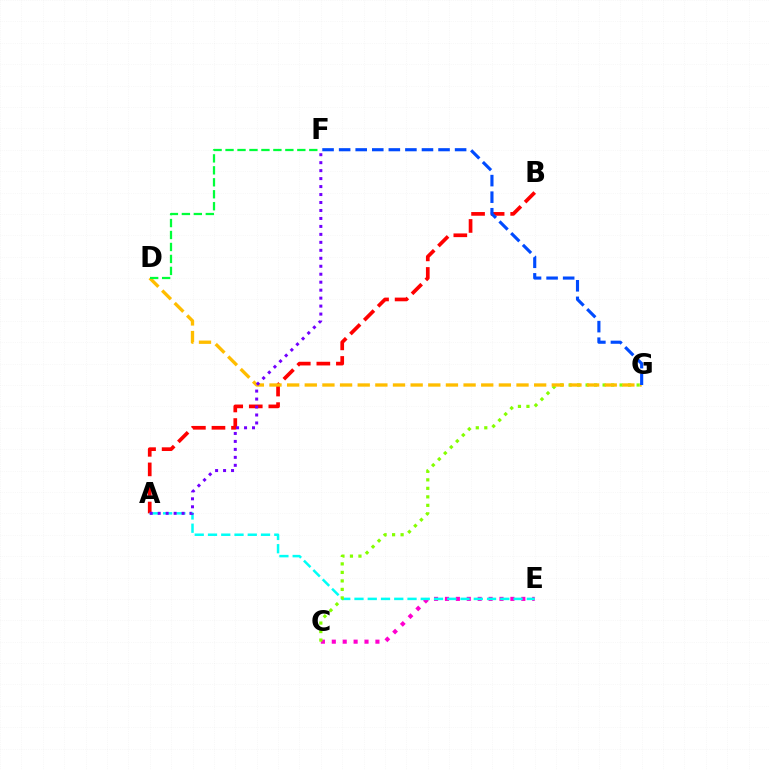{('C', 'E'): [{'color': '#ff00cf', 'line_style': 'dotted', 'thickness': 2.96}], ('A', 'B'): [{'color': '#ff0000', 'line_style': 'dashed', 'thickness': 2.66}], ('A', 'E'): [{'color': '#00fff6', 'line_style': 'dashed', 'thickness': 1.8}], ('C', 'G'): [{'color': '#84ff00', 'line_style': 'dotted', 'thickness': 2.31}], ('D', 'G'): [{'color': '#ffbd00', 'line_style': 'dashed', 'thickness': 2.4}], ('A', 'F'): [{'color': '#7200ff', 'line_style': 'dotted', 'thickness': 2.17}], ('F', 'G'): [{'color': '#004bff', 'line_style': 'dashed', 'thickness': 2.25}], ('D', 'F'): [{'color': '#00ff39', 'line_style': 'dashed', 'thickness': 1.63}]}